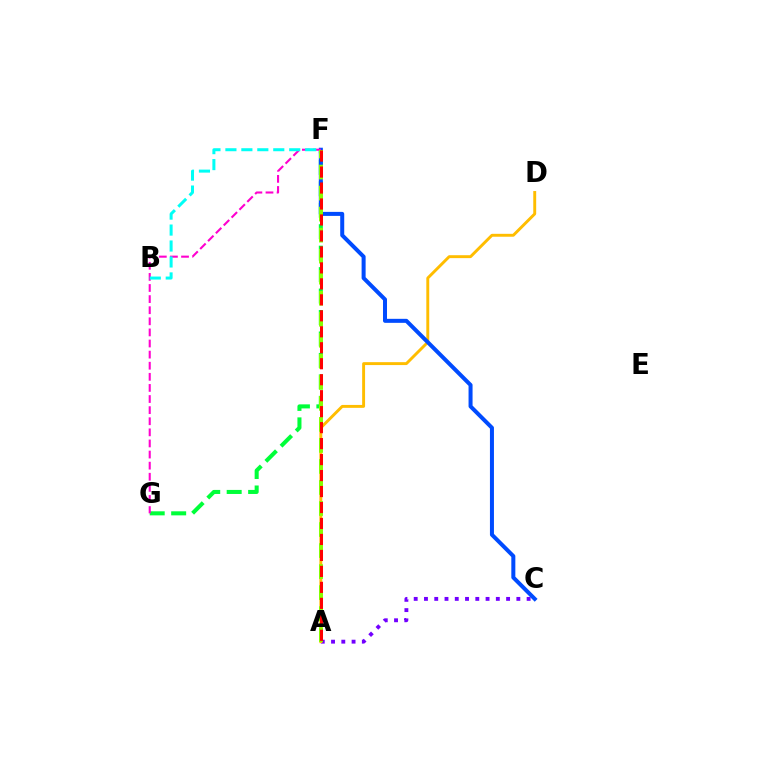{('A', 'C'): [{'color': '#7200ff', 'line_style': 'dotted', 'thickness': 2.79}], ('A', 'D'): [{'color': '#ffbd00', 'line_style': 'solid', 'thickness': 2.1}], ('F', 'G'): [{'color': '#00ff39', 'line_style': 'dashed', 'thickness': 2.91}, {'color': '#ff00cf', 'line_style': 'dashed', 'thickness': 1.51}], ('C', 'F'): [{'color': '#004bff', 'line_style': 'solid', 'thickness': 2.89}], ('A', 'F'): [{'color': '#84ff00', 'line_style': 'dashed', 'thickness': 2.86}, {'color': '#ff0000', 'line_style': 'dashed', 'thickness': 2.17}], ('B', 'F'): [{'color': '#00fff6', 'line_style': 'dashed', 'thickness': 2.17}]}